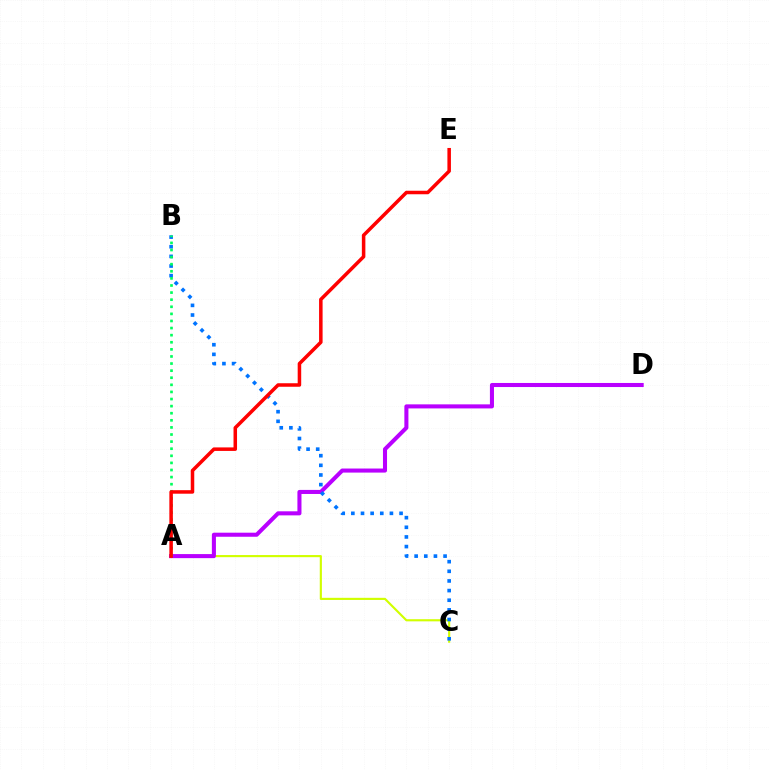{('A', 'C'): [{'color': '#d1ff00', 'line_style': 'solid', 'thickness': 1.54}], ('A', 'D'): [{'color': '#b900ff', 'line_style': 'solid', 'thickness': 2.92}], ('B', 'C'): [{'color': '#0074ff', 'line_style': 'dotted', 'thickness': 2.62}], ('A', 'B'): [{'color': '#00ff5c', 'line_style': 'dotted', 'thickness': 1.93}], ('A', 'E'): [{'color': '#ff0000', 'line_style': 'solid', 'thickness': 2.53}]}